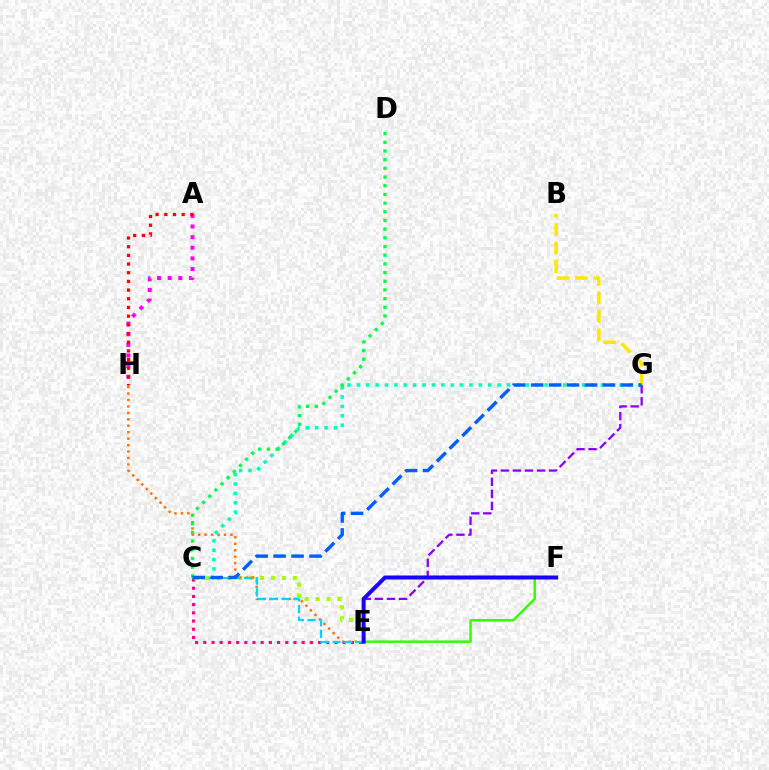{('C', 'E'): [{'color': '#ff0088', 'line_style': 'dotted', 'thickness': 2.23}, {'color': '#a2ff00', 'line_style': 'dotted', 'thickness': 2.97}, {'color': '#00d3ff', 'line_style': 'dashed', 'thickness': 1.59}], ('E', 'H'): [{'color': '#ff7000', 'line_style': 'dotted', 'thickness': 1.75}], ('C', 'G'): [{'color': '#00ffbb', 'line_style': 'dotted', 'thickness': 2.55}, {'color': '#005dff', 'line_style': 'dashed', 'thickness': 2.44}], ('C', 'D'): [{'color': '#00ff45', 'line_style': 'dotted', 'thickness': 2.36}], ('A', 'H'): [{'color': '#fa00f9', 'line_style': 'dotted', 'thickness': 2.89}, {'color': '#ff0000', 'line_style': 'dotted', 'thickness': 2.36}], ('E', 'G'): [{'color': '#8a00ff', 'line_style': 'dashed', 'thickness': 1.64}], ('B', 'G'): [{'color': '#ffe600', 'line_style': 'dashed', 'thickness': 2.51}], ('E', 'F'): [{'color': '#31ff00', 'line_style': 'solid', 'thickness': 1.76}, {'color': '#1900ff', 'line_style': 'solid', 'thickness': 2.88}]}